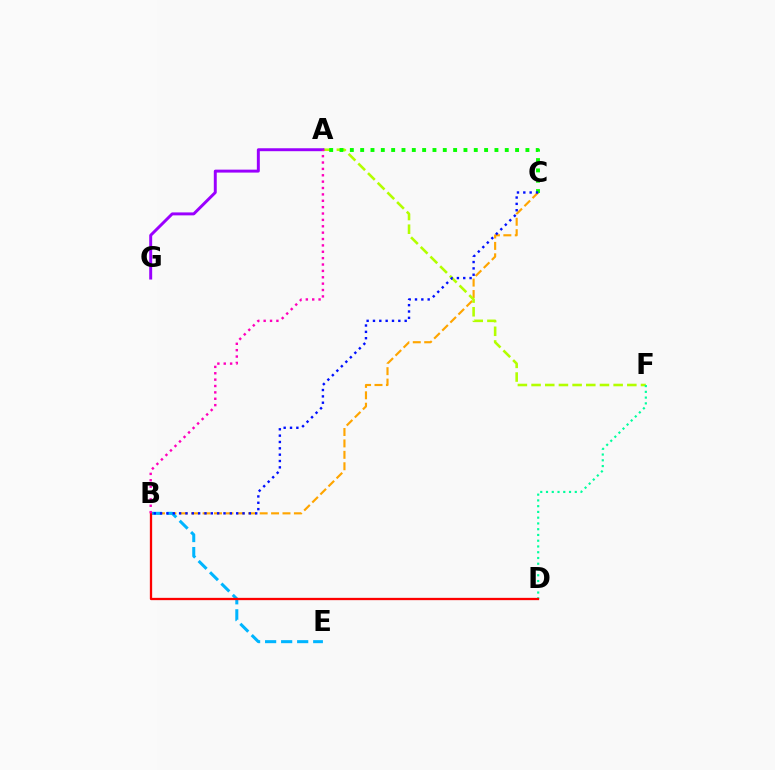{('B', 'C'): [{'color': '#ffa500', 'line_style': 'dashed', 'thickness': 1.55}, {'color': '#0010ff', 'line_style': 'dotted', 'thickness': 1.72}], ('A', 'F'): [{'color': '#b3ff00', 'line_style': 'dashed', 'thickness': 1.86}], ('A', 'G'): [{'color': '#9b00ff', 'line_style': 'solid', 'thickness': 2.12}], ('D', 'F'): [{'color': '#00ff9d', 'line_style': 'dotted', 'thickness': 1.56}], ('A', 'C'): [{'color': '#08ff00', 'line_style': 'dotted', 'thickness': 2.81}], ('B', 'E'): [{'color': '#00b5ff', 'line_style': 'dashed', 'thickness': 2.18}], ('B', 'D'): [{'color': '#ff0000', 'line_style': 'solid', 'thickness': 1.65}], ('A', 'B'): [{'color': '#ff00bd', 'line_style': 'dotted', 'thickness': 1.73}]}